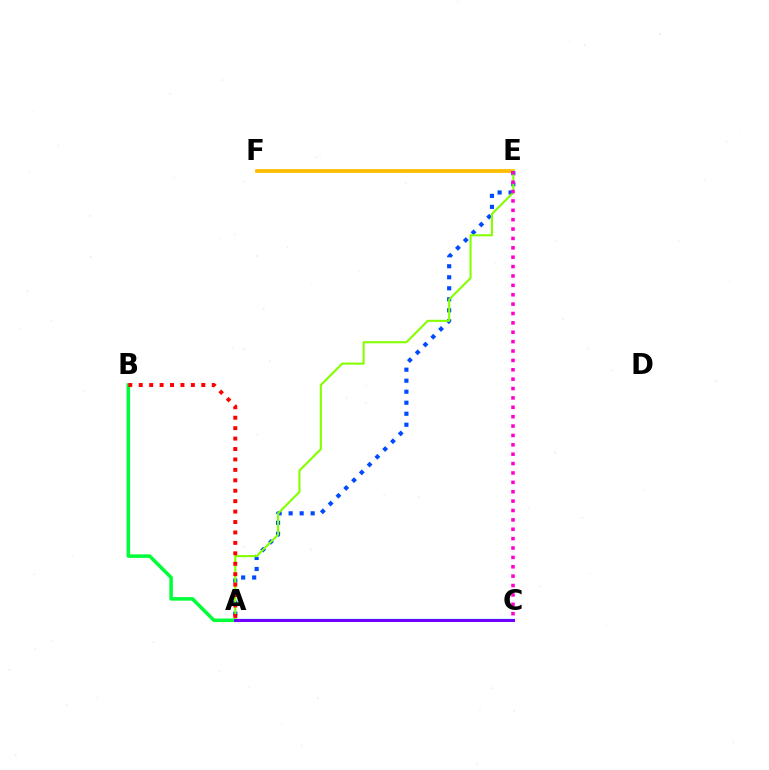{('E', 'F'): [{'color': '#ffbd00', 'line_style': 'solid', 'thickness': 2.7}], ('A', 'B'): [{'color': '#00ff39', 'line_style': 'solid', 'thickness': 2.54}, {'color': '#ff0000', 'line_style': 'dotted', 'thickness': 2.83}], ('A', 'C'): [{'color': '#00fff6', 'line_style': 'solid', 'thickness': 1.69}, {'color': '#7200ff', 'line_style': 'solid', 'thickness': 2.18}], ('A', 'E'): [{'color': '#004bff', 'line_style': 'dotted', 'thickness': 2.99}, {'color': '#84ff00', 'line_style': 'solid', 'thickness': 1.51}], ('C', 'E'): [{'color': '#ff00cf', 'line_style': 'dotted', 'thickness': 2.55}]}